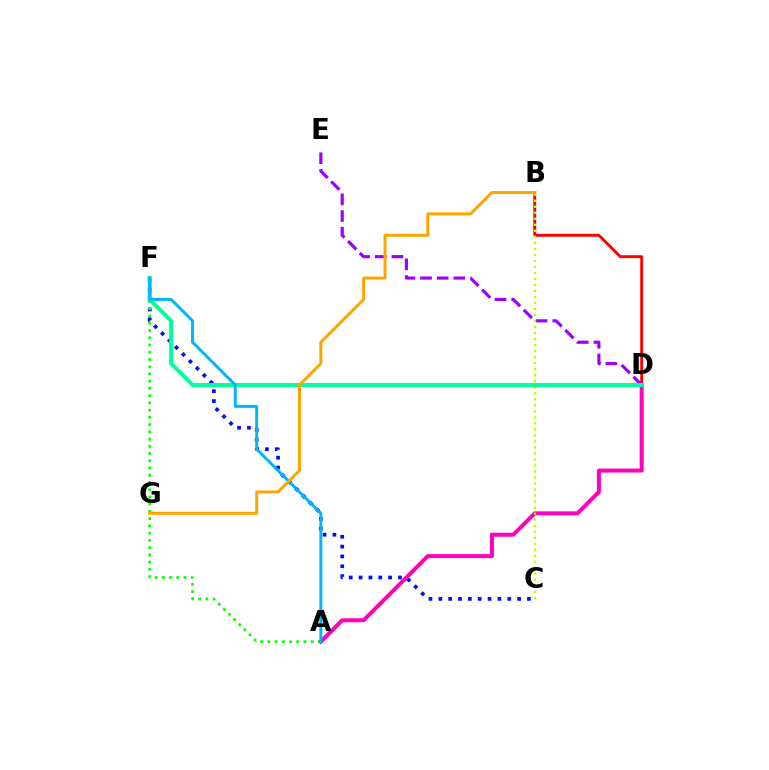{('C', 'F'): [{'color': '#0010ff', 'line_style': 'dotted', 'thickness': 2.68}], ('B', 'D'): [{'color': '#ff0000', 'line_style': 'solid', 'thickness': 2.08}], ('A', 'F'): [{'color': '#08ff00', 'line_style': 'dotted', 'thickness': 1.97}, {'color': '#00b5ff', 'line_style': 'solid', 'thickness': 2.12}], ('A', 'D'): [{'color': '#ff00bd', 'line_style': 'solid', 'thickness': 2.89}], ('D', 'E'): [{'color': '#9b00ff', 'line_style': 'dashed', 'thickness': 2.26}], ('D', 'F'): [{'color': '#00ff9d', 'line_style': 'solid', 'thickness': 2.9}], ('B', 'C'): [{'color': '#b3ff00', 'line_style': 'dotted', 'thickness': 1.63}], ('B', 'G'): [{'color': '#ffa500', 'line_style': 'solid', 'thickness': 2.14}]}